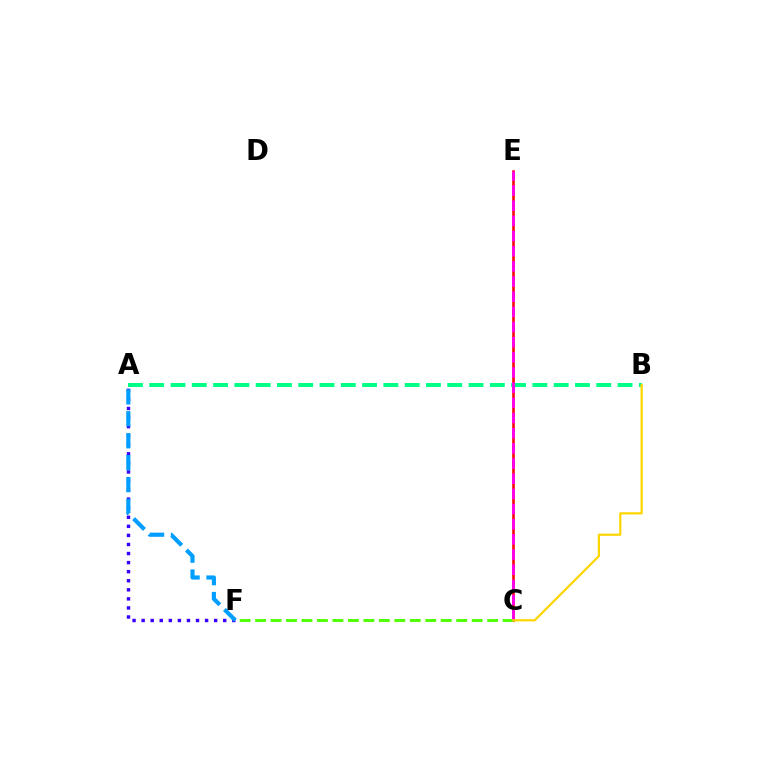{('C', 'E'): [{'color': '#ff0000', 'line_style': 'solid', 'thickness': 1.84}, {'color': '#ff00ed', 'line_style': 'dashed', 'thickness': 2.06}], ('A', 'B'): [{'color': '#00ff86', 'line_style': 'dashed', 'thickness': 2.89}], ('C', 'F'): [{'color': '#4fff00', 'line_style': 'dashed', 'thickness': 2.1}], ('A', 'F'): [{'color': '#3700ff', 'line_style': 'dotted', 'thickness': 2.46}, {'color': '#009eff', 'line_style': 'dashed', 'thickness': 2.98}], ('B', 'C'): [{'color': '#ffd500', 'line_style': 'solid', 'thickness': 1.6}]}